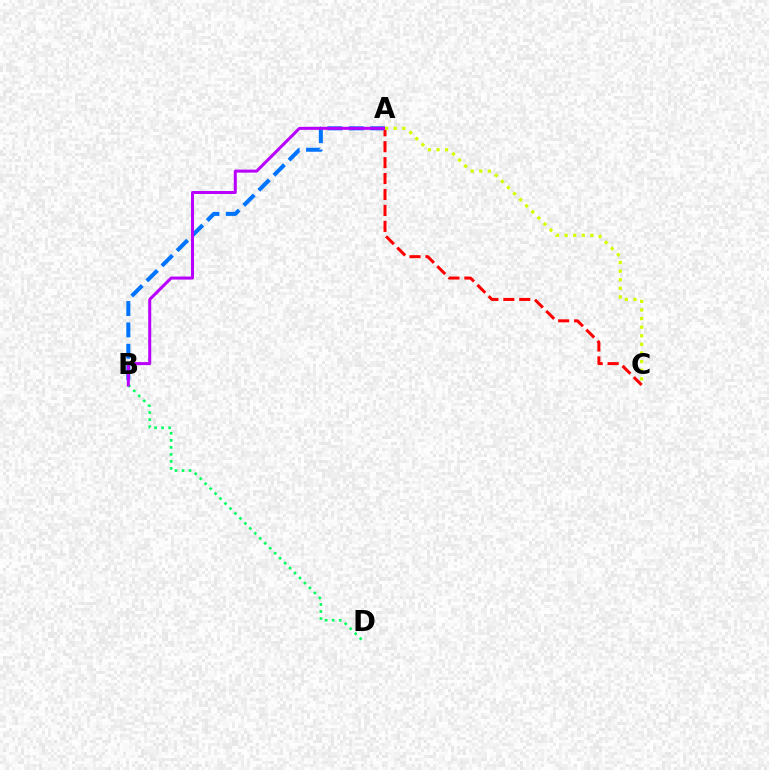{('A', 'B'): [{'color': '#0074ff', 'line_style': 'dashed', 'thickness': 2.9}, {'color': '#b900ff', 'line_style': 'solid', 'thickness': 2.18}], ('B', 'D'): [{'color': '#00ff5c', 'line_style': 'dotted', 'thickness': 1.91}], ('A', 'C'): [{'color': '#ff0000', 'line_style': 'dashed', 'thickness': 2.16}, {'color': '#d1ff00', 'line_style': 'dotted', 'thickness': 2.34}]}